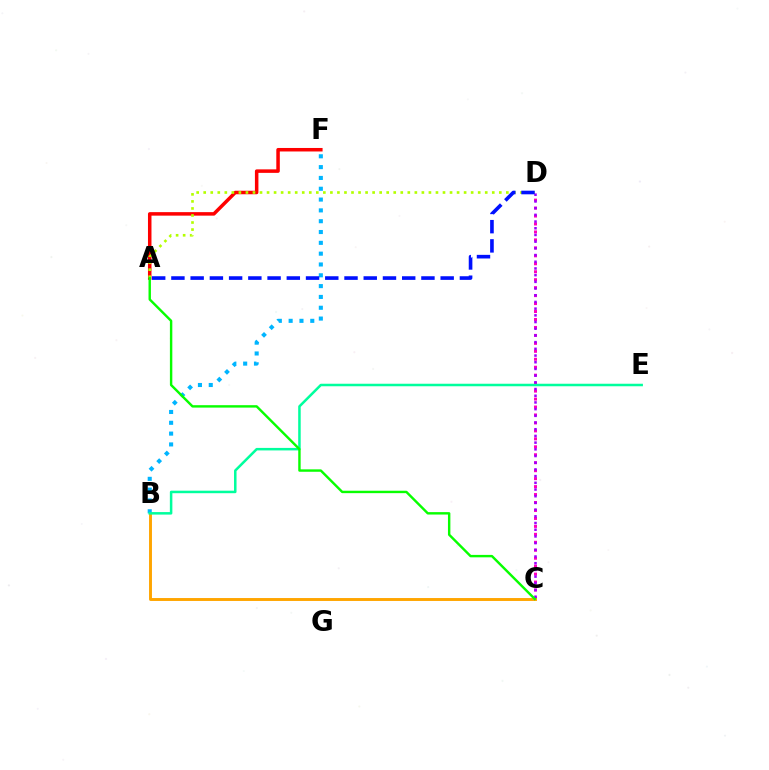{('C', 'D'): [{'color': '#ff00bd', 'line_style': 'dotted', 'thickness': 2.16}, {'color': '#9b00ff', 'line_style': 'dotted', 'thickness': 1.82}], ('A', 'F'): [{'color': '#ff0000', 'line_style': 'solid', 'thickness': 2.52}], ('B', 'C'): [{'color': '#ffa500', 'line_style': 'solid', 'thickness': 2.1}], ('B', 'F'): [{'color': '#00b5ff', 'line_style': 'dotted', 'thickness': 2.94}], ('A', 'D'): [{'color': '#b3ff00', 'line_style': 'dotted', 'thickness': 1.91}, {'color': '#0010ff', 'line_style': 'dashed', 'thickness': 2.61}], ('B', 'E'): [{'color': '#00ff9d', 'line_style': 'solid', 'thickness': 1.81}], ('A', 'C'): [{'color': '#08ff00', 'line_style': 'solid', 'thickness': 1.74}]}